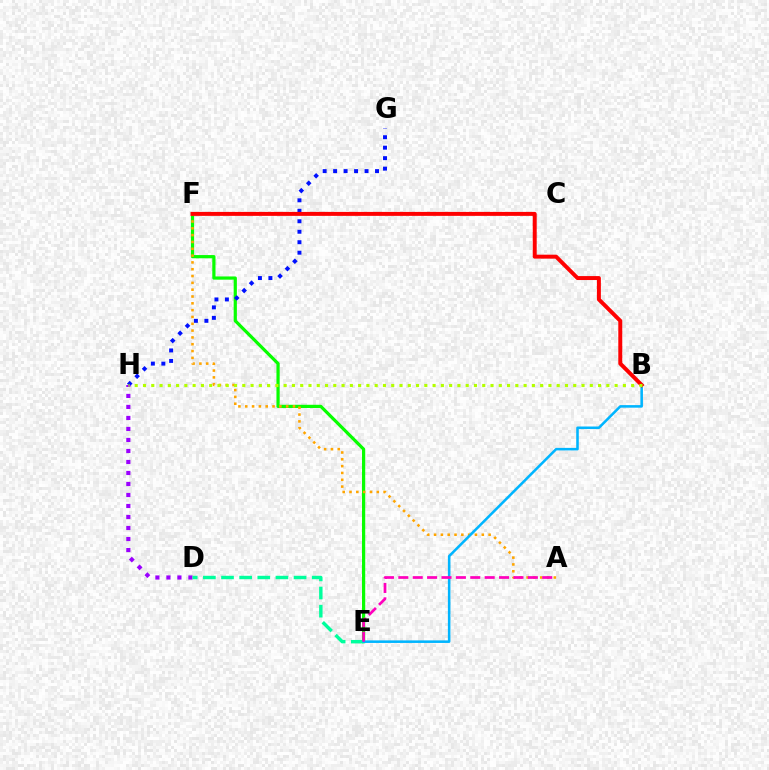{('E', 'F'): [{'color': '#08ff00', 'line_style': 'solid', 'thickness': 2.31}], ('G', 'H'): [{'color': '#0010ff', 'line_style': 'dotted', 'thickness': 2.85}], ('D', 'H'): [{'color': '#9b00ff', 'line_style': 'dotted', 'thickness': 2.99}], ('A', 'F'): [{'color': '#ffa500', 'line_style': 'dotted', 'thickness': 1.85}], ('D', 'E'): [{'color': '#00ff9d', 'line_style': 'dashed', 'thickness': 2.46}], ('B', 'E'): [{'color': '#00b5ff', 'line_style': 'solid', 'thickness': 1.84}], ('B', 'F'): [{'color': '#ff0000', 'line_style': 'solid', 'thickness': 2.85}], ('A', 'E'): [{'color': '#ff00bd', 'line_style': 'dashed', 'thickness': 1.95}], ('B', 'H'): [{'color': '#b3ff00', 'line_style': 'dotted', 'thickness': 2.25}]}